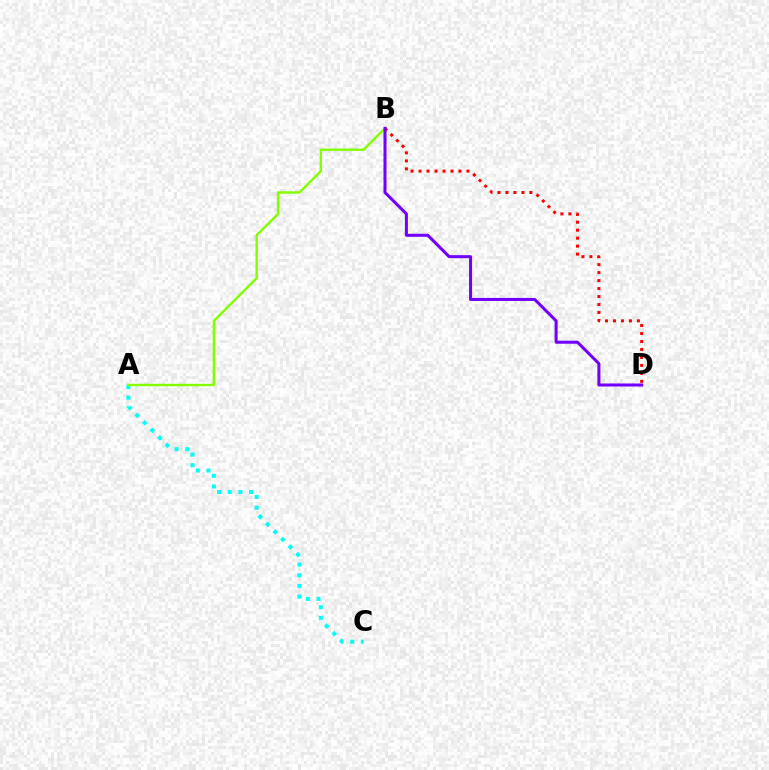{('A', 'C'): [{'color': '#00fff6', 'line_style': 'dotted', 'thickness': 2.9}], ('A', 'B'): [{'color': '#84ff00', 'line_style': 'solid', 'thickness': 1.75}], ('B', 'D'): [{'color': '#ff0000', 'line_style': 'dotted', 'thickness': 2.17}, {'color': '#7200ff', 'line_style': 'solid', 'thickness': 2.18}]}